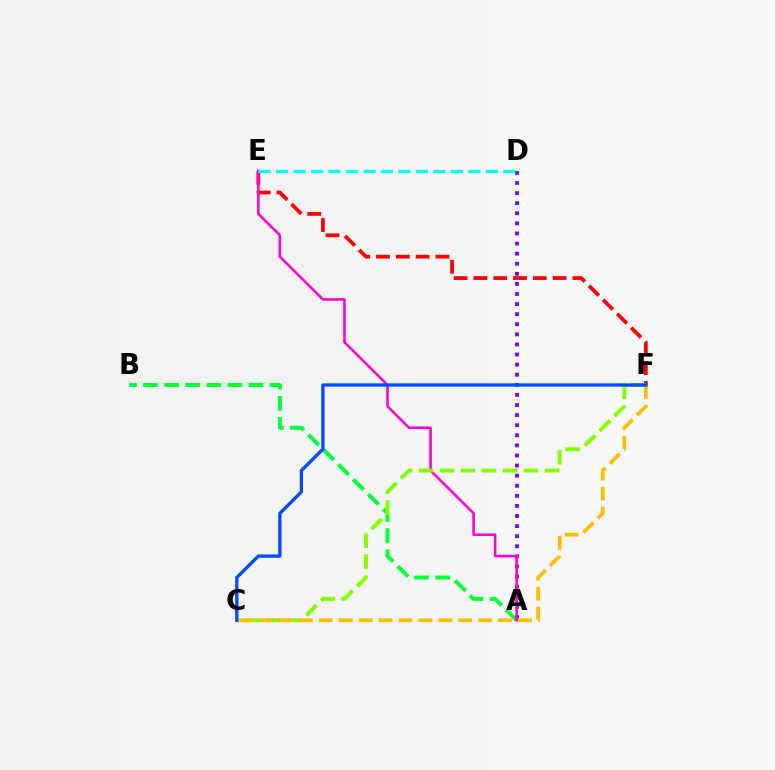{('A', 'B'): [{'color': '#00ff39', 'line_style': 'dashed', 'thickness': 2.86}], ('A', 'D'): [{'color': '#7200ff', 'line_style': 'dotted', 'thickness': 2.74}], ('E', 'F'): [{'color': '#ff0000', 'line_style': 'dashed', 'thickness': 2.69}], ('A', 'E'): [{'color': '#ff00cf', 'line_style': 'solid', 'thickness': 1.85}], ('D', 'E'): [{'color': '#00fff6', 'line_style': 'dashed', 'thickness': 2.37}], ('C', 'F'): [{'color': '#84ff00', 'line_style': 'dashed', 'thickness': 2.85}, {'color': '#ffbd00', 'line_style': 'dashed', 'thickness': 2.71}, {'color': '#004bff', 'line_style': 'solid', 'thickness': 2.39}]}